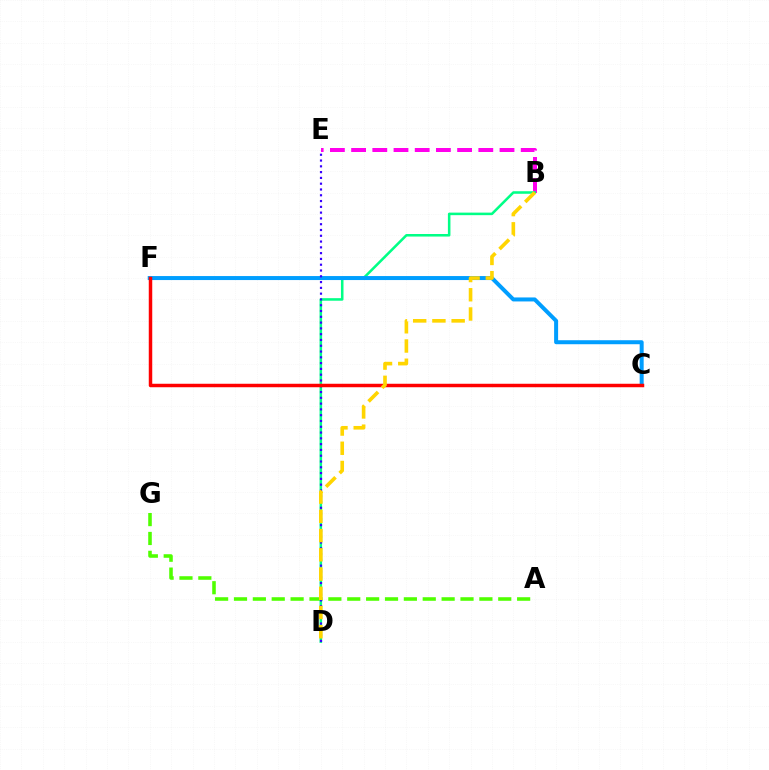{('B', 'E'): [{'color': '#ff00ed', 'line_style': 'dashed', 'thickness': 2.88}], ('A', 'G'): [{'color': '#4fff00', 'line_style': 'dashed', 'thickness': 2.56}], ('B', 'D'): [{'color': '#00ff86', 'line_style': 'solid', 'thickness': 1.83}, {'color': '#ffd500', 'line_style': 'dashed', 'thickness': 2.61}], ('C', 'F'): [{'color': '#009eff', 'line_style': 'solid', 'thickness': 2.88}, {'color': '#ff0000', 'line_style': 'solid', 'thickness': 2.51}], ('D', 'E'): [{'color': '#3700ff', 'line_style': 'dotted', 'thickness': 1.57}]}